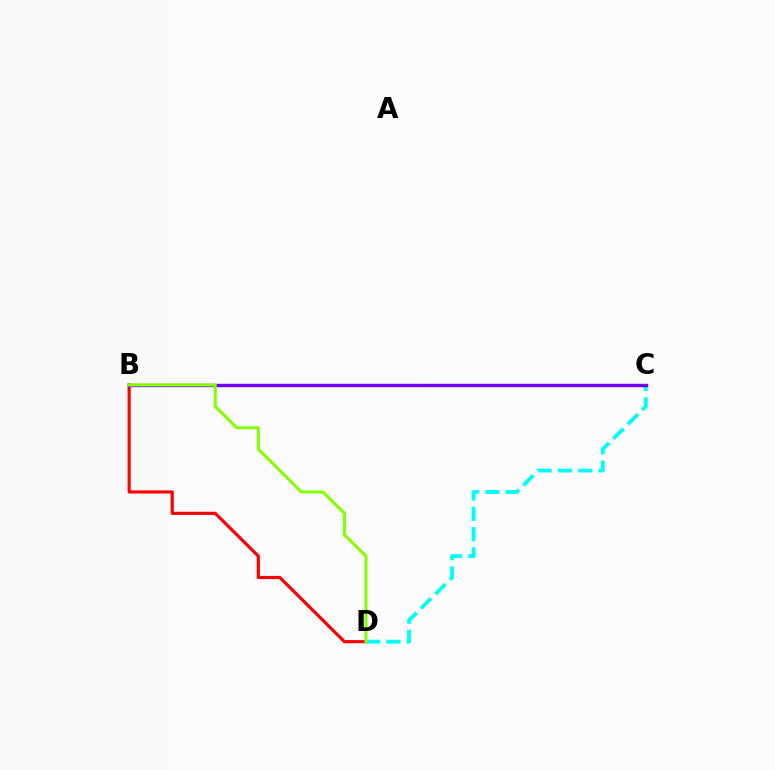{('B', 'D'): [{'color': '#ff0000', 'line_style': 'solid', 'thickness': 2.27}, {'color': '#84ff00', 'line_style': 'solid', 'thickness': 2.19}], ('C', 'D'): [{'color': '#00fff6', 'line_style': 'dashed', 'thickness': 2.76}], ('B', 'C'): [{'color': '#7200ff', 'line_style': 'solid', 'thickness': 2.45}]}